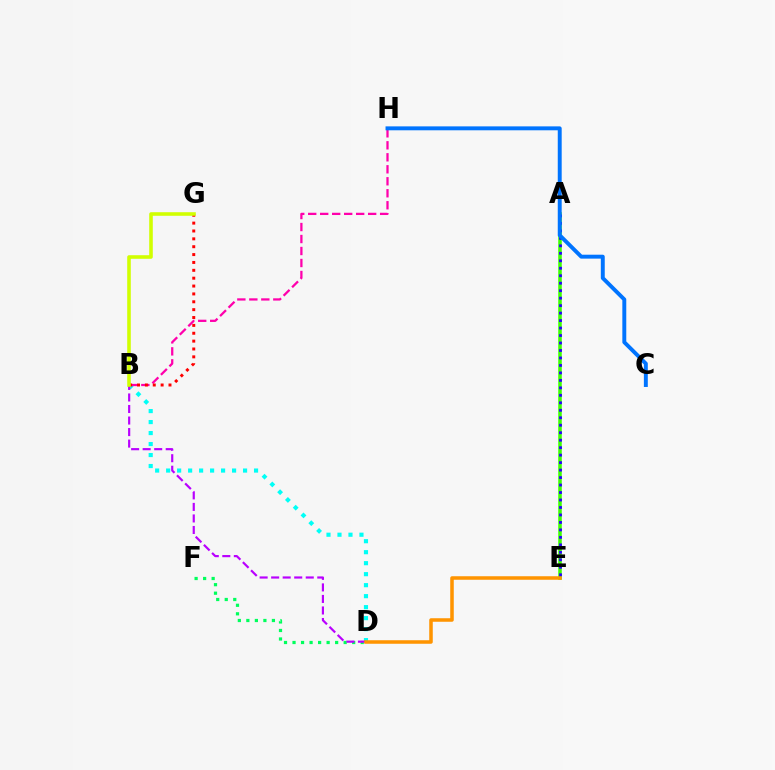{('D', 'F'): [{'color': '#00ff5c', 'line_style': 'dotted', 'thickness': 2.32}], ('B', 'D'): [{'color': '#00fff6', 'line_style': 'dotted', 'thickness': 2.99}, {'color': '#b900ff', 'line_style': 'dashed', 'thickness': 1.57}], ('B', 'H'): [{'color': '#ff00ac', 'line_style': 'dashed', 'thickness': 1.63}], ('A', 'E'): [{'color': '#3dff00', 'line_style': 'solid', 'thickness': 2.55}, {'color': '#2500ff', 'line_style': 'dotted', 'thickness': 2.03}], ('D', 'E'): [{'color': '#ff9400', 'line_style': 'solid', 'thickness': 2.54}], ('B', 'G'): [{'color': '#ff0000', 'line_style': 'dotted', 'thickness': 2.14}, {'color': '#d1ff00', 'line_style': 'solid', 'thickness': 2.58}], ('C', 'H'): [{'color': '#0074ff', 'line_style': 'solid', 'thickness': 2.83}]}